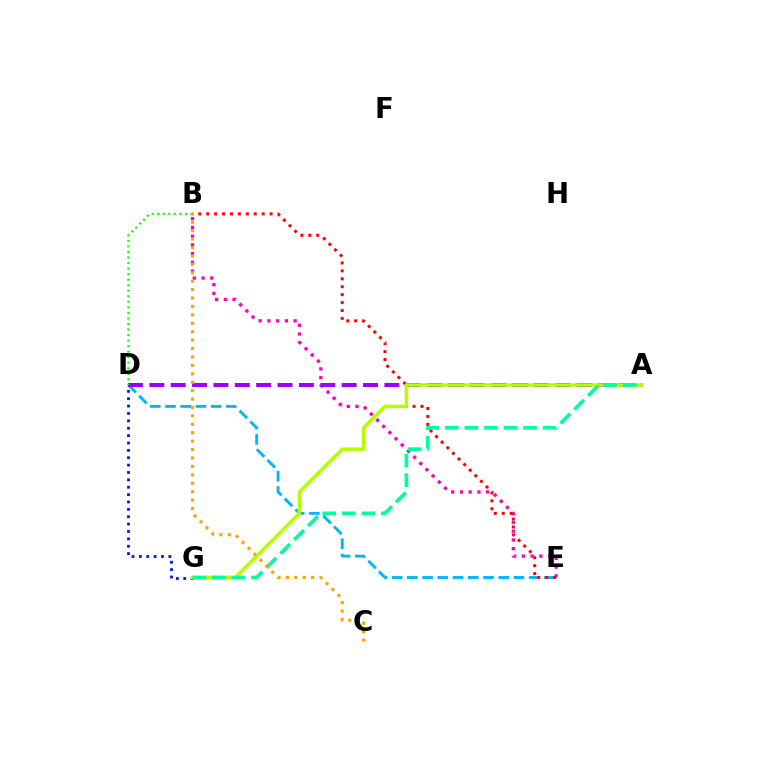{('B', 'E'): [{'color': '#ff00bd', 'line_style': 'dotted', 'thickness': 2.37}, {'color': '#ff0000', 'line_style': 'dotted', 'thickness': 2.15}], ('D', 'E'): [{'color': '#00b5ff', 'line_style': 'dashed', 'thickness': 2.07}], ('A', 'D'): [{'color': '#9b00ff', 'line_style': 'dashed', 'thickness': 2.9}], ('D', 'G'): [{'color': '#0010ff', 'line_style': 'dotted', 'thickness': 2.0}], ('A', 'G'): [{'color': '#b3ff00', 'line_style': 'solid', 'thickness': 2.51}, {'color': '#00ff9d', 'line_style': 'dashed', 'thickness': 2.66}], ('B', 'D'): [{'color': '#08ff00', 'line_style': 'dotted', 'thickness': 1.51}], ('B', 'C'): [{'color': '#ffa500', 'line_style': 'dotted', 'thickness': 2.29}]}